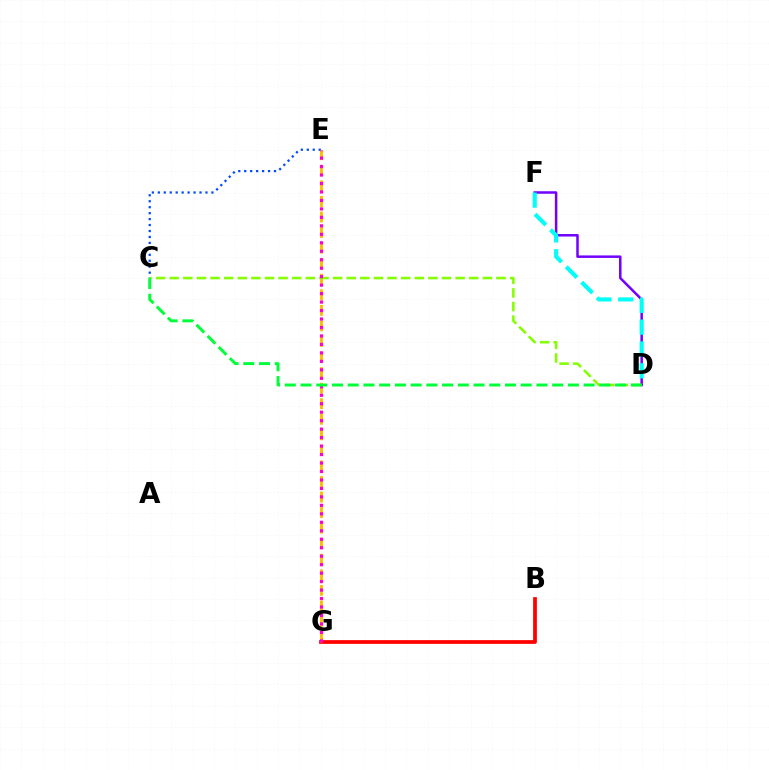{('B', 'G'): [{'color': '#ff0000', 'line_style': 'solid', 'thickness': 2.69}], ('C', 'E'): [{'color': '#004bff', 'line_style': 'dotted', 'thickness': 1.62}], ('E', 'G'): [{'color': '#ffbd00', 'line_style': 'dashed', 'thickness': 2.11}, {'color': '#ff00cf', 'line_style': 'dotted', 'thickness': 2.3}], ('D', 'F'): [{'color': '#7200ff', 'line_style': 'solid', 'thickness': 1.8}, {'color': '#00fff6', 'line_style': 'dashed', 'thickness': 2.96}], ('C', 'D'): [{'color': '#84ff00', 'line_style': 'dashed', 'thickness': 1.85}, {'color': '#00ff39', 'line_style': 'dashed', 'thickness': 2.14}]}